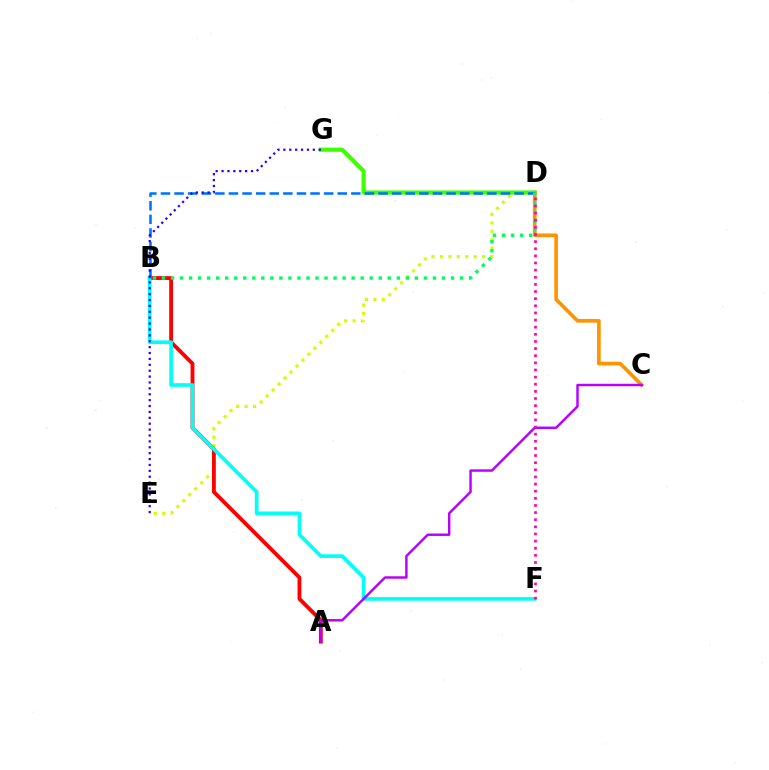{('D', 'E'): [{'color': '#d1ff00', 'line_style': 'dotted', 'thickness': 2.29}], ('D', 'G'): [{'color': '#3dff00', 'line_style': 'solid', 'thickness': 3.0}], ('A', 'B'): [{'color': '#ff0000', 'line_style': 'solid', 'thickness': 2.76}], ('B', 'F'): [{'color': '#00fff6', 'line_style': 'solid', 'thickness': 2.64}], ('C', 'D'): [{'color': '#ff9400', 'line_style': 'solid', 'thickness': 2.63}], ('B', 'D'): [{'color': '#0074ff', 'line_style': 'dashed', 'thickness': 1.85}, {'color': '#00ff5c', 'line_style': 'dotted', 'thickness': 2.45}], ('A', 'C'): [{'color': '#b900ff', 'line_style': 'solid', 'thickness': 1.76}], ('D', 'F'): [{'color': '#ff00ac', 'line_style': 'dotted', 'thickness': 1.94}], ('E', 'G'): [{'color': '#2500ff', 'line_style': 'dotted', 'thickness': 1.6}]}